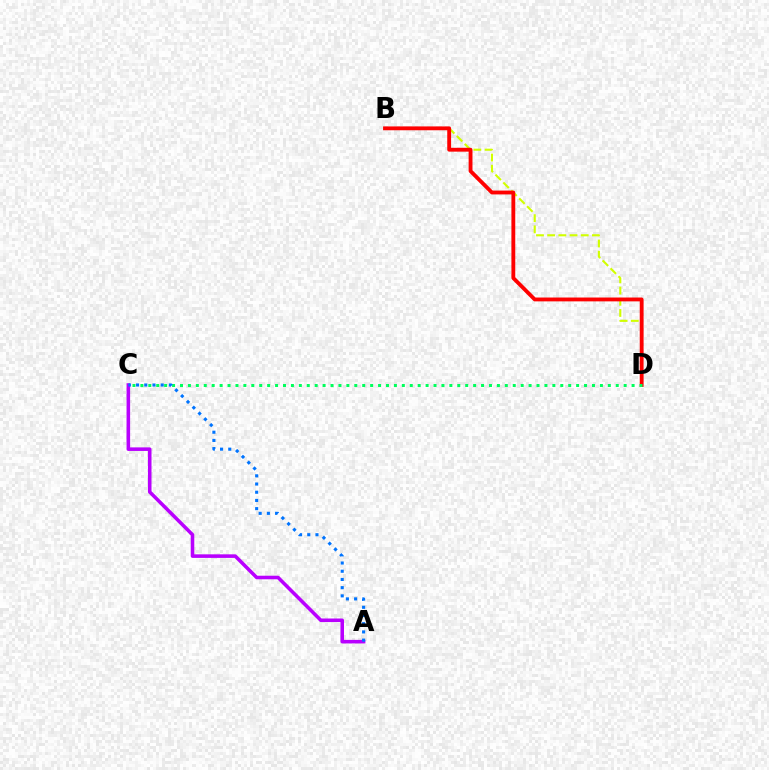{('A', 'C'): [{'color': '#b900ff', 'line_style': 'solid', 'thickness': 2.56}, {'color': '#0074ff', 'line_style': 'dotted', 'thickness': 2.23}], ('B', 'D'): [{'color': '#d1ff00', 'line_style': 'dashed', 'thickness': 1.52}, {'color': '#ff0000', 'line_style': 'solid', 'thickness': 2.77}], ('C', 'D'): [{'color': '#00ff5c', 'line_style': 'dotted', 'thickness': 2.15}]}